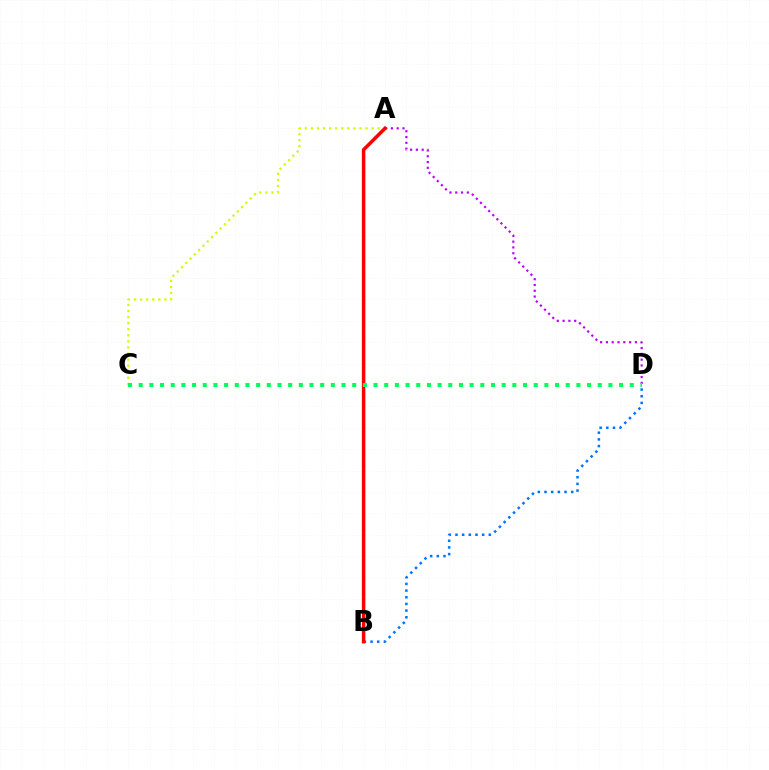{('A', 'C'): [{'color': '#d1ff00', 'line_style': 'dotted', 'thickness': 1.65}], ('B', 'D'): [{'color': '#0074ff', 'line_style': 'dotted', 'thickness': 1.81}], ('A', 'D'): [{'color': '#b900ff', 'line_style': 'dotted', 'thickness': 1.58}], ('A', 'B'): [{'color': '#ff0000', 'line_style': 'solid', 'thickness': 2.51}], ('C', 'D'): [{'color': '#00ff5c', 'line_style': 'dotted', 'thickness': 2.9}]}